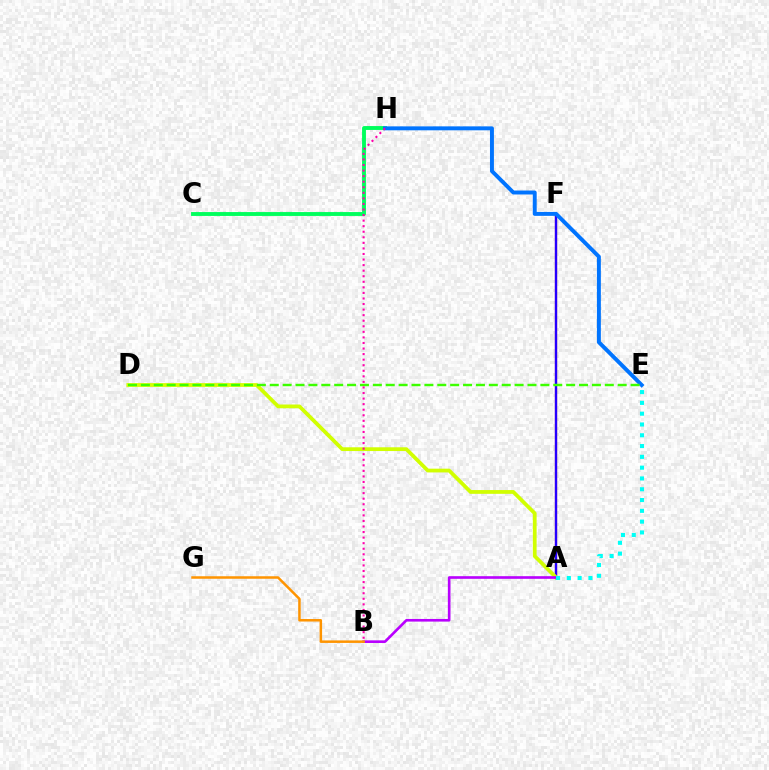{('A', 'F'): [{'color': '#ff0000', 'line_style': 'solid', 'thickness': 1.56}, {'color': '#2500ff', 'line_style': 'solid', 'thickness': 1.68}], ('C', 'H'): [{'color': '#00ff5c', 'line_style': 'solid', 'thickness': 2.79}], ('A', 'D'): [{'color': '#d1ff00', 'line_style': 'solid', 'thickness': 2.71}], ('A', 'B'): [{'color': '#b900ff', 'line_style': 'solid', 'thickness': 1.89}], ('E', 'H'): [{'color': '#0074ff', 'line_style': 'solid', 'thickness': 2.84}], ('A', 'E'): [{'color': '#00fff6', 'line_style': 'dotted', 'thickness': 2.93}], ('D', 'E'): [{'color': '#3dff00', 'line_style': 'dashed', 'thickness': 1.75}], ('B', 'G'): [{'color': '#ff9400', 'line_style': 'solid', 'thickness': 1.81}], ('B', 'H'): [{'color': '#ff00ac', 'line_style': 'dotted', 'thickness': 1.51}]}